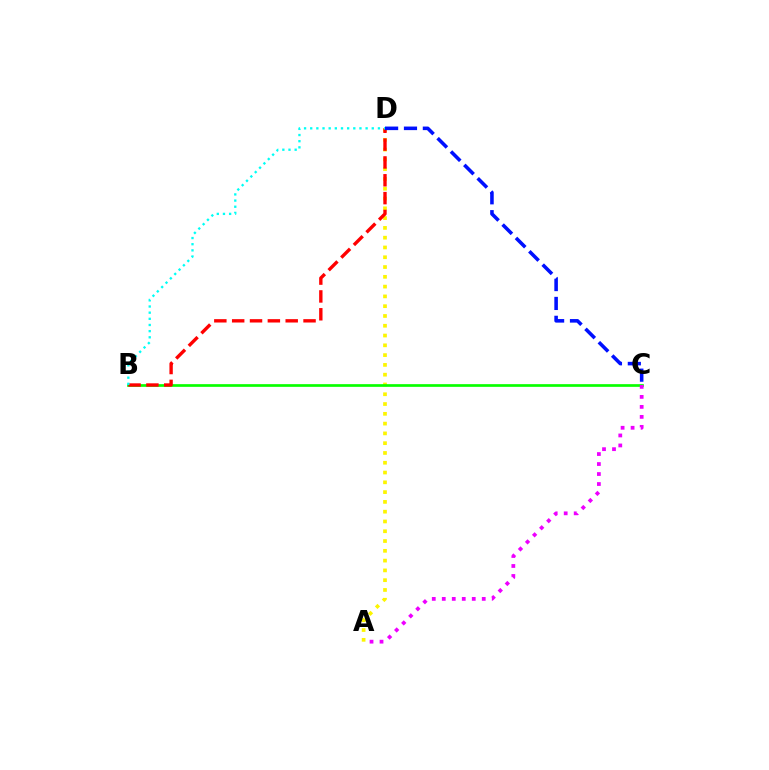{('A', 'D'): [{'color': '#fcf500', 'line_style': 'dotted', 'thickness': 2.66}], ('B', 'C'): [{'color': '#08ff00', 'line_style': 'solid', 'thickness': 1.93}], ('A', 'C'): [{'color': '#ee00ff', 'line_style': 'dotted', 'thickness': 2.72}], ('B', 'D'): [{'color': '#ff0000', 'line_style': 'dashed', 'thickness': 2.42}, {'color': '#00fff6', 'line_style': 'dotted', 'thickness': 1.67}], ('C', 'D'): [{'color': '#0010ff', 'line_style': 'dashed', 'thickness': 2.57}]}